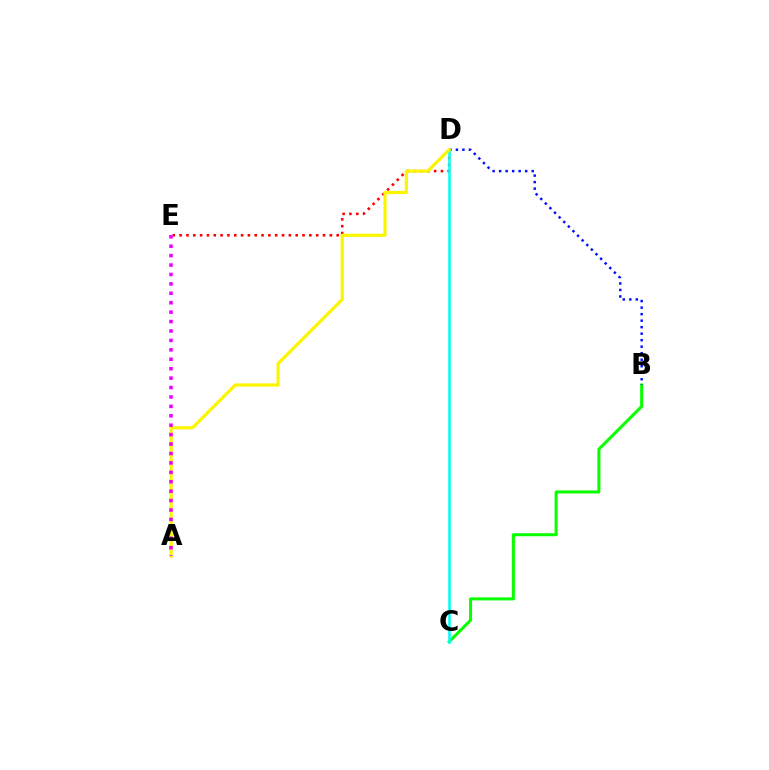{('D', 'E'): [{'color': '#ff0000', 'line_style': 'dotted', 'thickness': 1.86}], ('B', 'C'): [{'color': '#08ff00', 'line_style': 'solid', 'thickness': 2.18}], ('B', 'D'): [{'color': '#0010ff', 'line_style': 'dotted', 'thickness': 1.77}], ('C', 'D'): [{'color': '#00fff6', 'line_style': 'solid', 'thickness': 1.84}], ('A', 'D'): [{'color': '#fcf500', 'line_style': 'solid', 'thickness': 2.3}], ('A', 'E'): [{'color': '#ee00ff', 'line_style': 'dotted', 'thickness': 2.56}]}